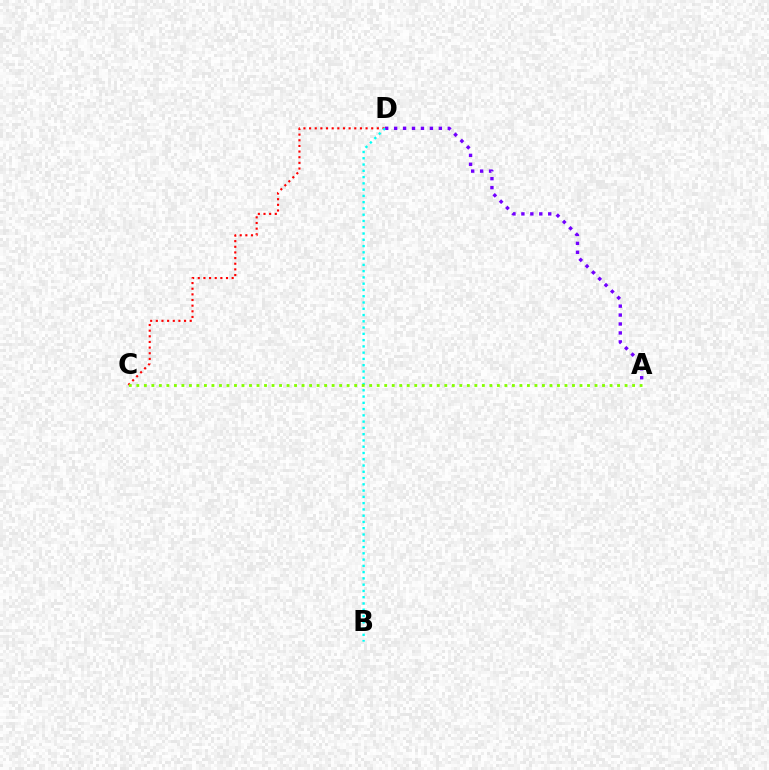{('A', 'D'): [{'color': '#7200ff', 'line_style': 'dotted', 'thickness': 2.43}], ('C', 'D'): [{'color': '#ff0000', 'line_style': 'dotted', 'thickness': 1.53}], ('B', 'D'): [{'color': '#00fff6', 'line_style': 'dotted', 'thickness': 1.7}], ('A', 'C'): [{'color': '#84ff00', 'line_style': 'dotted', 'thickness': 2.04}]}